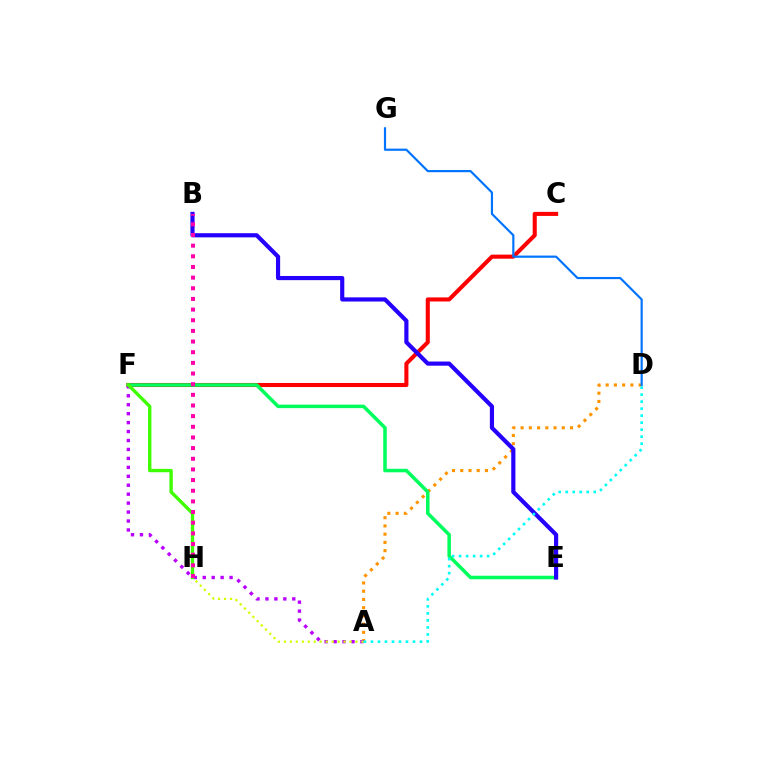{('C', 'F'): [{'color': '#ff0000', 'line_style': 'solid', 'thickness': 2.94}], ('A', 'D'): [{'color': '#ff9400', 'line_style': 'dotted', 'thickness': 2.24}, {'color': '#00fff6', 'line_style': 'dotted', 'thickness': 1.9}], ('E', 'F'): [{'color': '#00ff5c', 'line_style': 'solid', 'thickness': 2.54}], ('A', 'F'): [{'color': '#b900ff', 'line_style': 'dotted', 'thickness': 2.43}], ('A', 'H'): [{'color': '#d1ff00', 'line_style': 'dotted', 'thickness': 1.62}], ('B', 'E'): [{'color': '#2500ff', 'line_style': 'solid', 'thickness': 2.99}], ('D', 'G'): [{'color': '#0074ff', 'line_style': 'solid', 'thickness': 1.57}], ('F', 'H'): [{'color': '#3dff00', 'line_style': 'solid', 'thickness': 2.41}], ('B', 'H'): [{'color': '#ff00ac', 'line_style': 'dotted', 'thickness': 2.9}]}